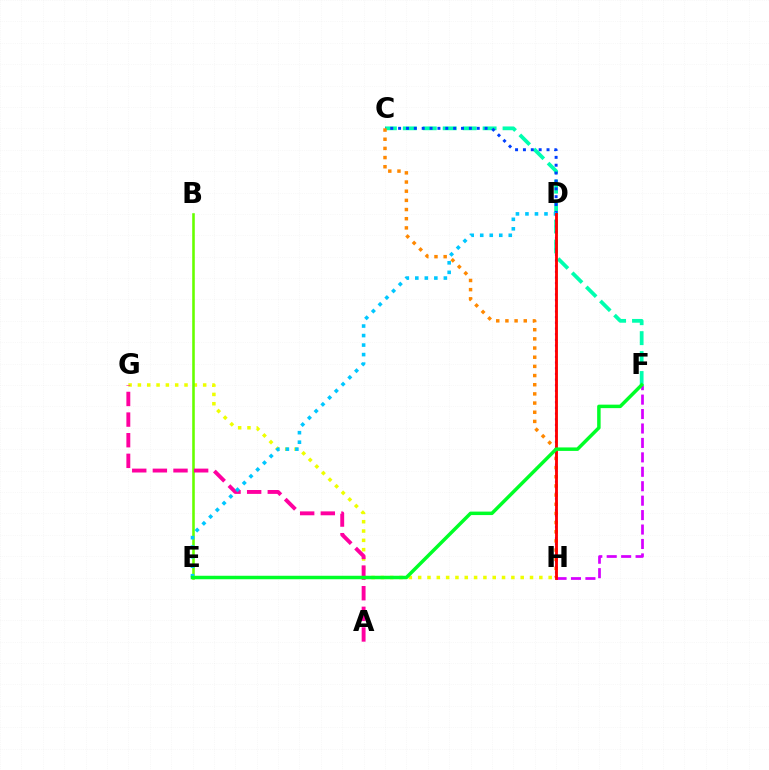{('C', 'F'): [{'color': '#00ffaf', 'line_style': 'dashed', 'thickness': 2.71}], ('D', 'H'): [{'color': '#4f00ff', 'line_style': 'dotted', 'thickness': 1.54}, {'color': '#ff0000', 'line_style': 'solid', 'thickness': 2.05}], ('F', 'H'): [{'color': '#d600ff', 'line_style': 'dashed', 'thickness': 1.96}], ('C', 'D'): [{'color': '#003fff', 'line_style': 'dotted', 'thickness': 2.14}], ('C', 'H'): [{'color': '#ff8800', 'line_style': 'dotted', 'thickness': 2.49}], ('G', 'H'): [{'color': '#eeff00', 'line_style': 'dotted', 'thickness': 2.53}], ('B', 'E'): [{'color': '#66ff00', 'line_style': 'solid', 'thickness': 1.86}], ('A', 'G'): [{'color': '#ff00a0', 'line_style': 'dashed', 'thickness': 2.8}], ('D', 'E'): [{'color': '#00c7ff', 'line_style': 'dotted', 'thickness': 2.59}], ('E', 'F'): [{'color': '#00ff27', 'line_style': 'solid', 'thickness': 2.51}]}